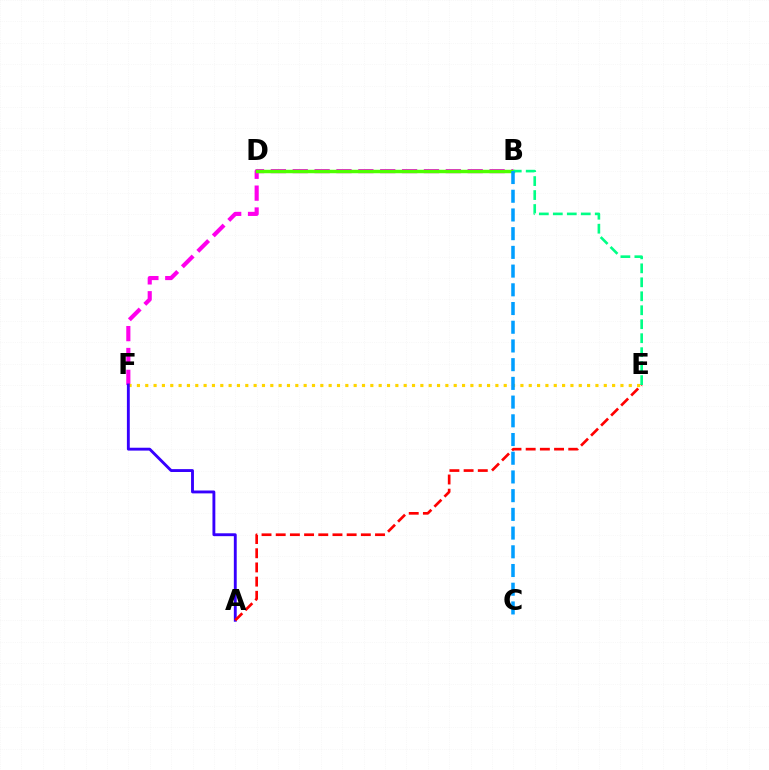{('B', 'F'): [{'color': '#ff00ed', 'line_style': 'dashed', 'thickness': 2.97}], ('E', 'F'): [{'color': '#ffd500', 'line_style': 'dotted', 'thickness': 2.27}], ('A', 'F'): [{'color': '#3700ff', 'line_style': 'solid', 'thickness': 2.07}], ('A', 'E'): [{'color': '#ff0000', 'line_style': 'dashed', 'thickness': 1.93}], ('B', 'D'): [{'color': '#4fff00', 'line_style': 'solid', 'thickness': 2.49}], ('B', 'E'): [{'color': '#00ff86', 'line_style': 'dashed', 'thickness': 1.9}], ('B', 'C'): [{'color': '#009eff', 'line_style': 'dashed', 'thickness': 2.54}]}